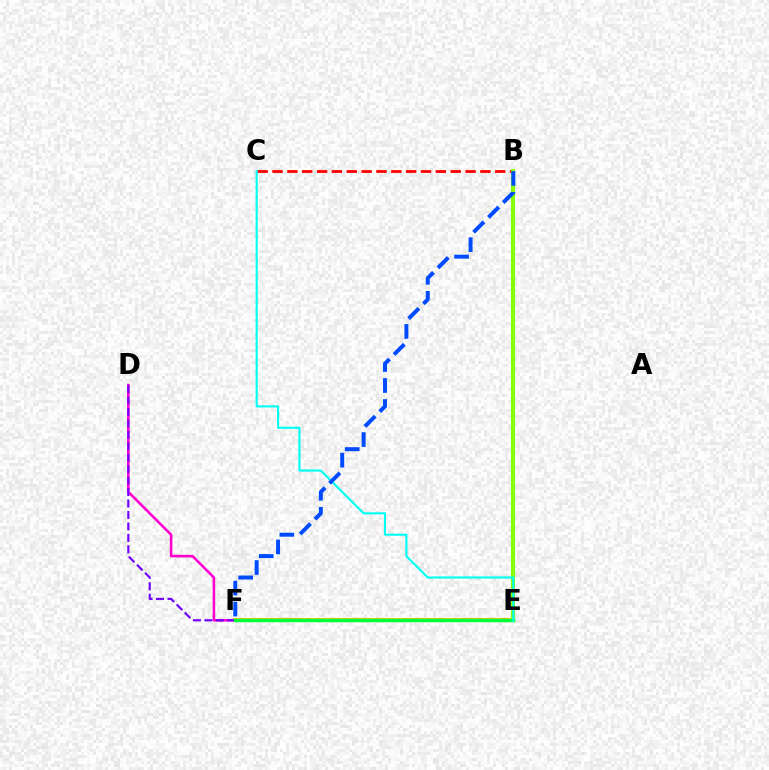{('E', 'F'): [{'color': '#ffbd00', 'line_style': 'solid', 'thickness': 2.8}, {'color': '#00ff39', 'line_style': 'solid', 'thickness': 2.48}], ('D', 'F'): [{'color': '#ff00cf', 'line_style': 'solid', 'thickness': 1.86}, {'color': '#7200ff', 'line_style': 'dashed', 'thickness': 1.56}], ('B', 'C'): [{'color': '#ff0000', 'line_style': 'dashed', 'thickness': 2.02}], ('B', 'E'): [{'color': '#84ff00', 'line_style': 'solid', 'thickness': 2.92}], ('C', 'E'): [{'color': '#00fff6', 'line_style': 'solid', 'thickness': 1.52}], ('B', 'F'): [{'color': '#004bff', 'line_style': 'dashed', 'thickness': 2.85}]}